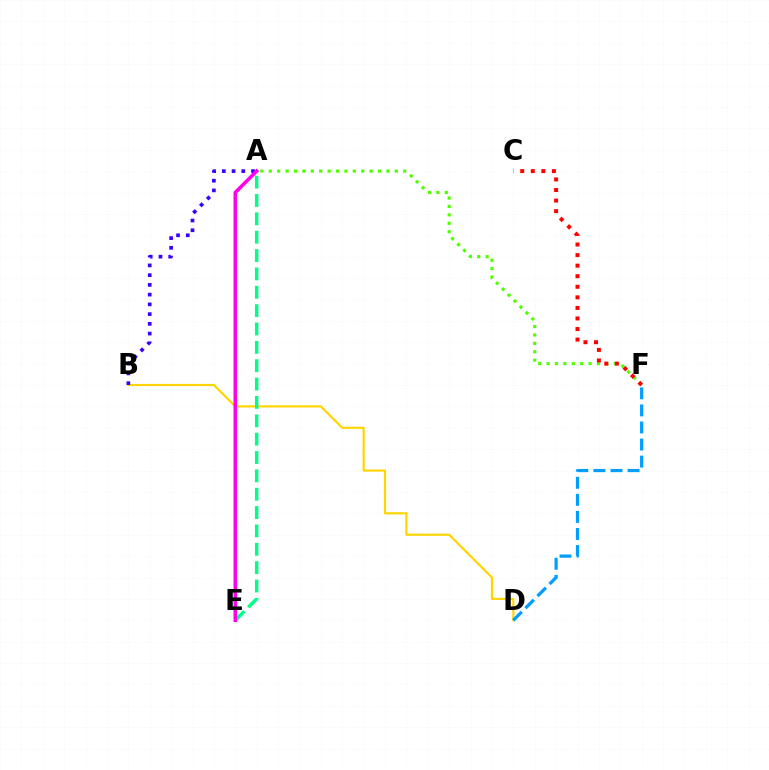{('B', 'D'): [{'color': '#ffd500', 'line_style': 'solid', 'thickness': 1.57}], ('D', 'F'): [{'color': '#009eff', 'line_style': 'dashed', 'thickness': 2.32}], ('A', 'F'): [{'color': '#4fff00', 'line_style': 'dotted', 'thickness': 2.28}], ('A', 'B'): [{'color': '#3700ff', 'line_style': 'dotted', 'thickness': 2.65}], ('A', 'E'): [{'color': '#00ff86', 'line_style': 'dashed', 'thickness': 2.49}, {'color': '#ff00ed', 'line_style': 'solid', 'thickness': 2.57}], ('C', 'F'): [{'color': '#ff0000', 'line_style': 'dotted', 'thickness': 2.87}]}